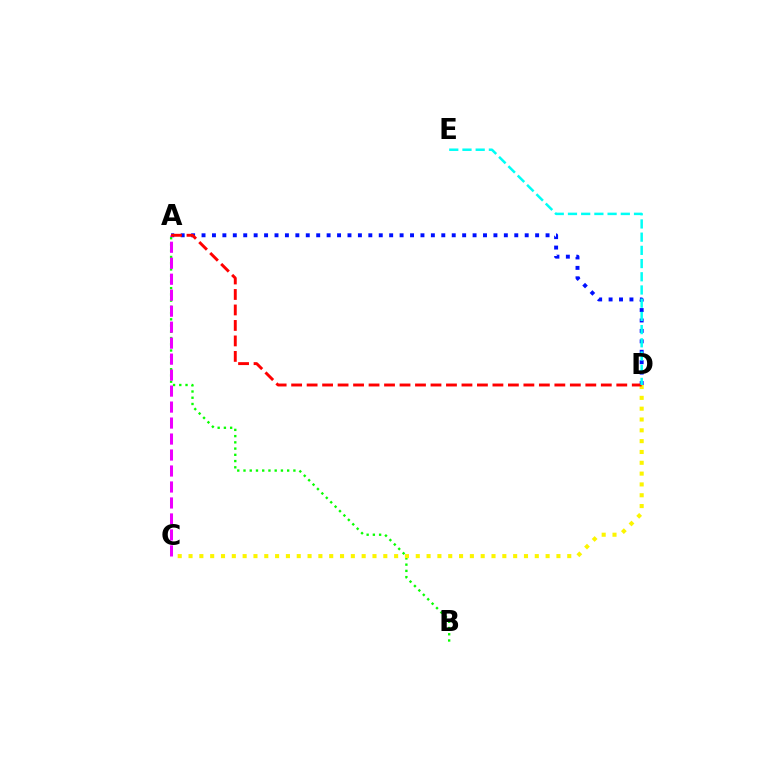{('A', 'B'): [{'color': '#08ff00', 'line_style': 'dotted', 'thickness': 1.69}], ('C', 'D'): [{'color': '#fcf500', 'line_style': 'dotted', 'thickness': 2.94}], ('A', 'D'): [{'color': '#0010ff', 'line_style': 'dotted', 'thickness': 2.83}, {'color': '#ff0000', 'line_style': 'dashed', 'thickness': 2.1}], ('A', 'C'): [{'color': '#ee00ff', 'line_style': 'dashed', 'thickness': 2.17}], ('D', 'E'): [{'color': '#00fff6', 'line_style': 'dashed', 'thickness': 1.79}]}